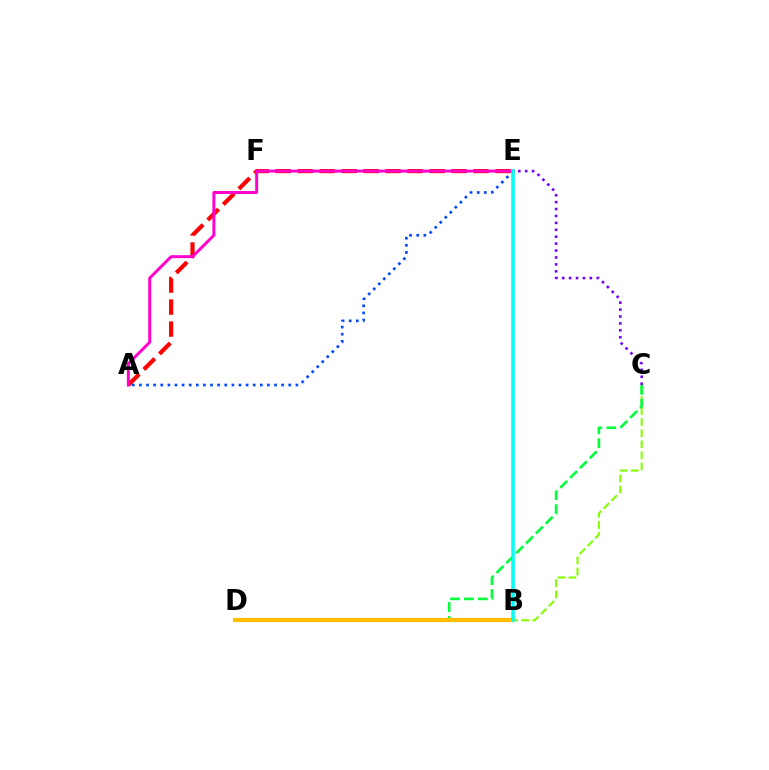{('B', 'C'): [{'color': '#84ff00', 'line_style': 'dashed', 'thickness': 1.51}], ('C', 'D'): [{'color': '#00ff39', 'line_style': 'dashed', 'thickness': 1.89}], ('A', 'E'): [{'color': '#ff0000', 'line_style': 'dashed', 'thickness': 2.99}, {'color': '#ff00cf', 'line_style': 'solid', 'thickness': 2.13}, {'color': '#004bff', 'line_style': 'dotted', 'thickness': 1.93}], ('C', 'E'): [{'color': '#7200ff', 'line_style': 'dotted', 'thickness': 1.88}], ('B', 'D'): [{'color': '#ffbd00', 'line_style': 'solid', 'thickness': 3.0}], ('B', 'E'): [{'color': '#00fff6', 'line_style': 'solid', 'thickness': 2.53}]}